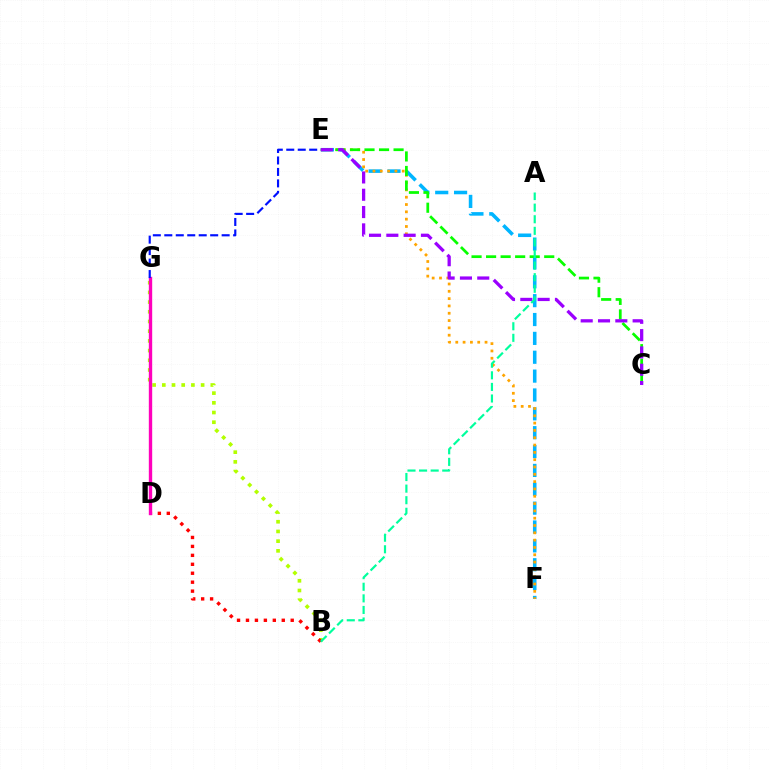{('E', 'F'): [{'color': '#00b5ff', 'line_style': 'dashed', 'thickness': 2.56}, {'color': '#ffa500', 'line_style': 'dotted', 'thickness': 1.99}], ('B', 'G'): [{'color': '#b3ff00', 'line_style': 'dotted', 'thickness': 2.64}], ('C', 'E'): [{'color': '#08ff00', 'line_style': 'dashed', 'thickness': 1.97}, {'color': '#9b00ff', 'line_style': 'dashed', 'thickness': 2.35}], ('B', 'D'): [{'color': '#ff0000', 'line_style': 'dotted', 'thickness': 2.43}], ('A', 'B'): [{'color': '#00ff9d', 'line_style': 'dashed', 'thickness': 1.57}], ('D', 'G'): [{'color': '#ff00bd', 'line_style': 'solid', 'thickness': 2.42}], ('E', 'G'): [{'color': '#0010ff', 'line_style': 'dashed', 'thickness': 1.56}]}